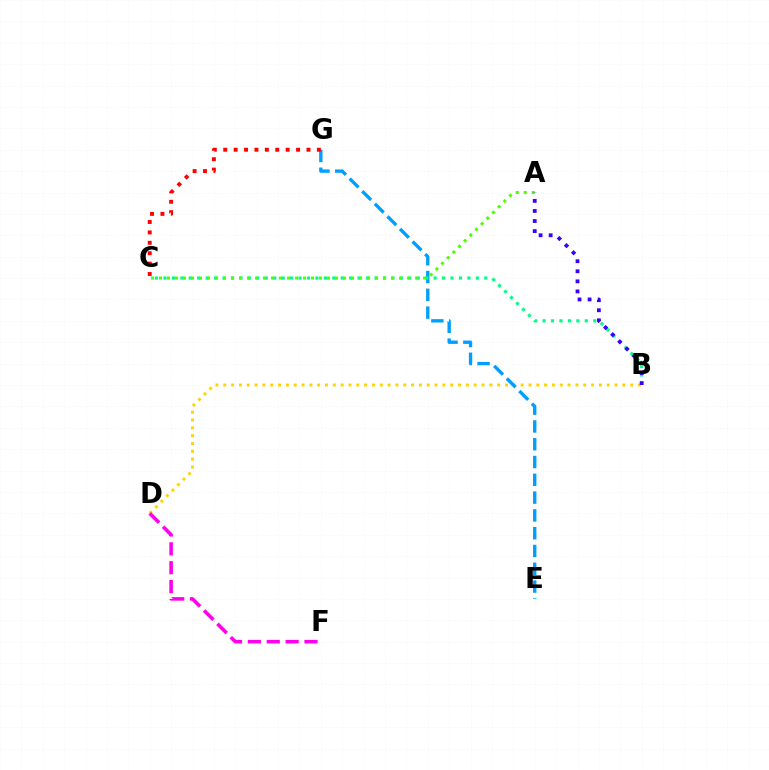{('B', 'D'): [{'color': '#ffd500', 'line_style': 'dotted', 'thickness': 2.13}], ('E', 'G'): [{'color': '#009eff', 'line_style': 'dashed', 'thickness': 2.42}], ('B', 'C'): [{'color': '#00ff86', 'line_style': 'dotted', 'thickness': 2.29}], ('D', 'F'): [{'color': '#ff00ed', 'line_style': 'dashed', 'thickness': 2.56}], ('A', 'C'): [{'color': '#4fff00', 'line_style': 'dotted', 'thickness': 2.17}], ('C', 'G'): [{'color': '#ff0000', 'line_style': 'dotted', 'thickness': 2.83}], ('A', 'B'): [{'color': '#3700ff', 'line_style': 'dotted', 'thickness': 2.73}]}